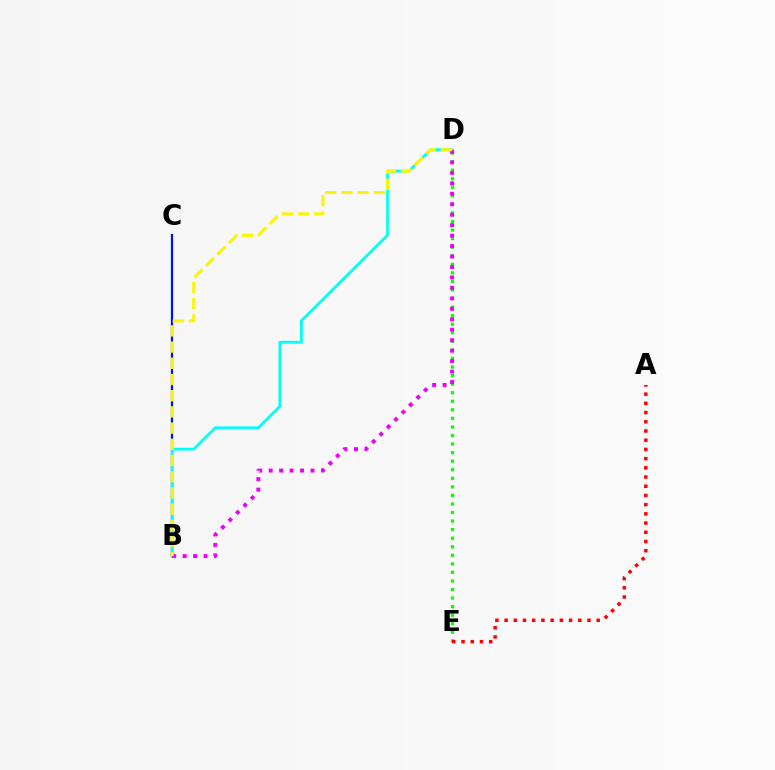{('B', 'C'): [{'color': '#0010ff', 'line_style': 'solid', 'thickness': 1.61}], ('D', 'E'): [{'color': '#08ff00', 'line_style': 'dotted', 'thickness': 2.33}], ('B', 'D'): [{'color': '#00fff6', 'line_style': 'solid', 'thickness': 1.99}, {'color': '#ee00ff', 'line_style': 'dotted', 'thickness': 2.84}, {'color': '#fcf500', 'line_style': 'dashed', 'thickness': 2.2}], ('A', 'E'): [{'color': '#ff0000', 'line_style': 'dotted', 'thickness': 2.5}]}